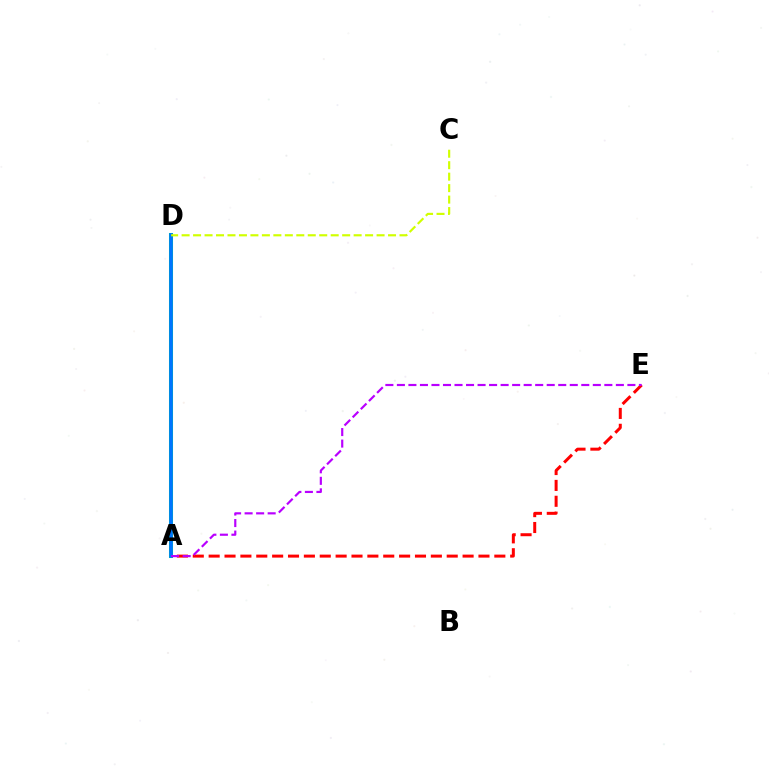{('A', 'E'): [{'color': '#ff0000', 'line_style': 'dashed', 'thickness': 2.16}, {'color': '#b900ff', 'line_style': 'dashed', 'thickness': 1.57}], ('A', 'D'): [{'color': '#00ff5c', 'line_style': 'solid', 'thickness': 2.91}, {'color': '#0074ff', 'line_style': 'solid', 'thickness': 2.64}], ('C', 'D'): [{'color': '#d1ff00', 'line_style': 'dashed', 'thickness': 1.56}]}